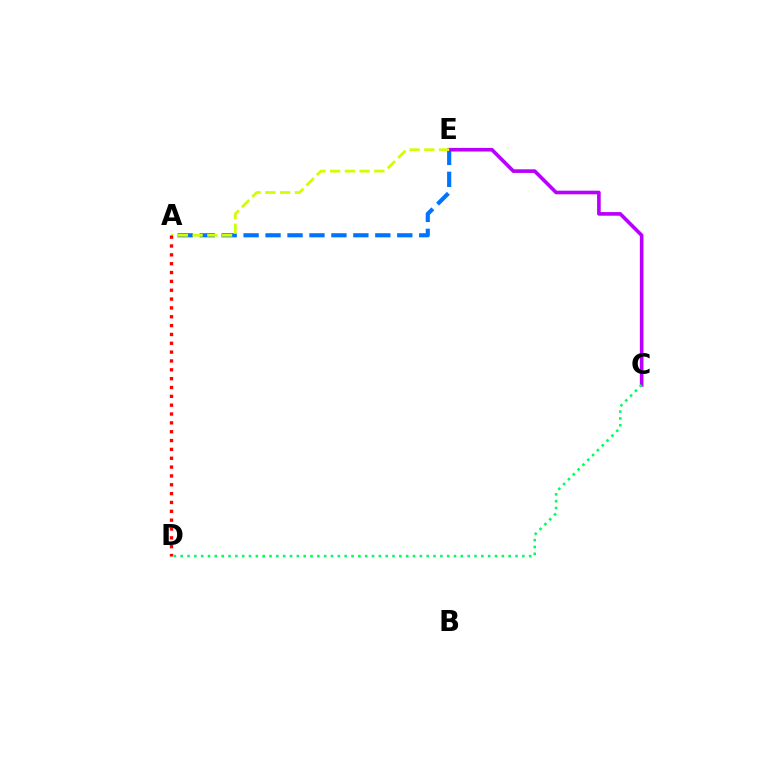{('A', 'E'): [{'color': '#0074ff', 'line_style': 'dashed', 'thickness': 2.98}, {'color': '#d1ff00', 'line_style': 'dashed', 'thickness': 2.0}], ('C', 'E'): [{'color': '#b900ff', 'line_style': 'solid', 'thickness': 2.61}], ('C', 'D'): [{'color': '#00ff5c', 'line_style': 'dotted', 'thickness': 1.86}], ('A', 'D'): [{'color': '#ff0000', 'line_style': 'dotted', 'thickness': 2.4}]}